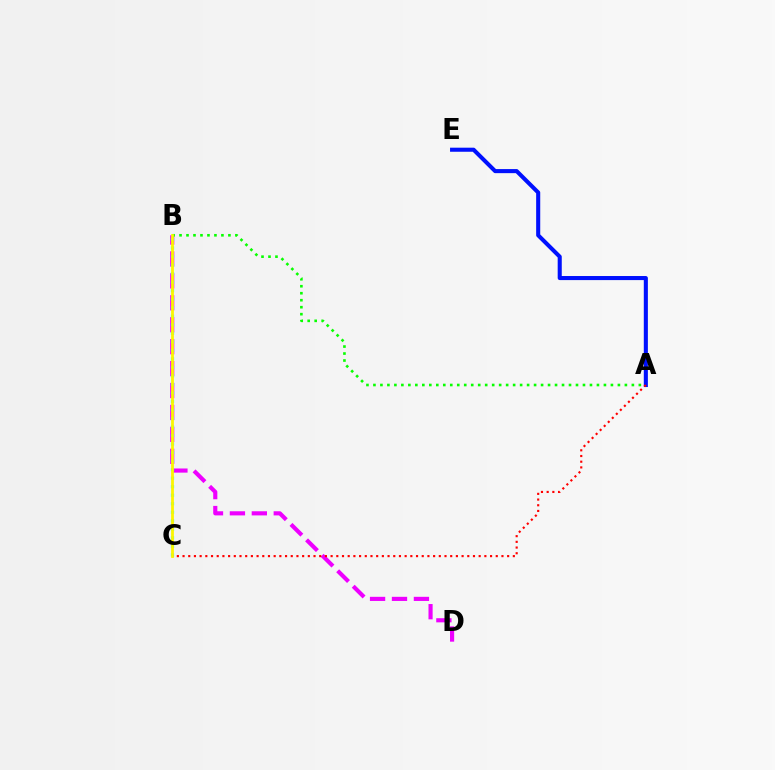{('B', 'D'): [{'color': '#ee00ff', 'line_style': 'dashed', 'thickness': 2.98}], ('A', 'B'): [{'color': '#08ff00', 'line_style': 'dotted', 'thickness': 1.9}], ('B', 'C'): [{'color': '#00fff6', 'line_style': 'dotted', 'thickness': 2.32}, {'color': '#fcf500', 'line_style': 'solid', 'thickness': 2.0}], ('A', 'E'): [{'color': '#0010ff', 'line_style': 'solid', 'thickness': 2.93}], ('A', 'C'): [{'color': '#ff0000', 'line_style': 'dotted', 'thickness': 1.55}]}